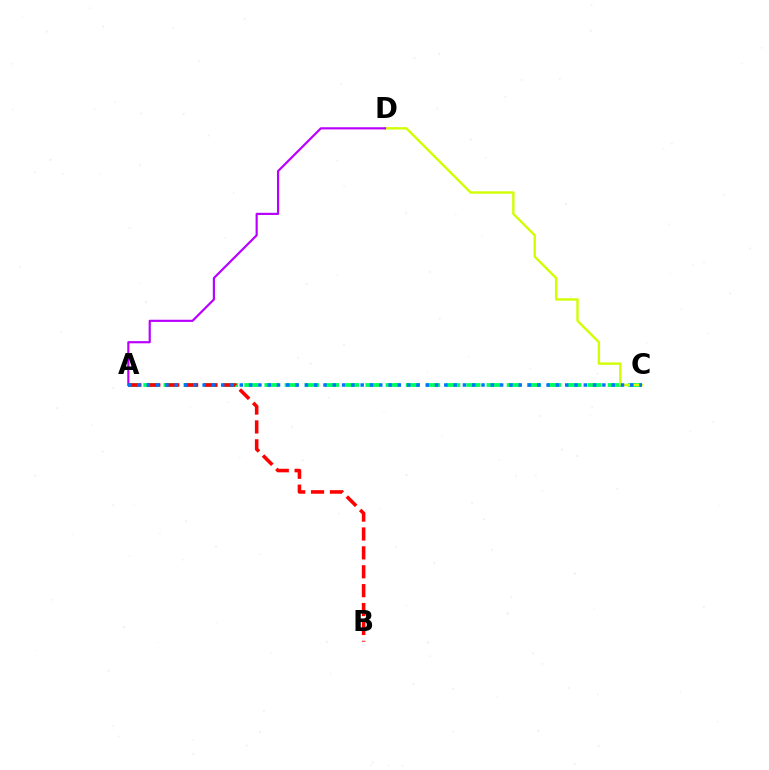{('A', 'C'): [{'color': '#00ff5c', 'line_style': 'dashed', 'thickness': 2.74}, {'color': '#0074ff', 'line_style': 'dotted', 'thickness': 2.53}], ('C', 'D'): [{'color': '#d1ff00', 'line_style': 'solid', 'thickness': 1.7}], ('A', 'D'): [{'color': '#b900ff', 'line_style': 'solid', 'thickness': 1.57}], ('A', 'B'): [{'color': '#ff0000', 'line_style': 'dashed', 'thickness': 2.57}]}